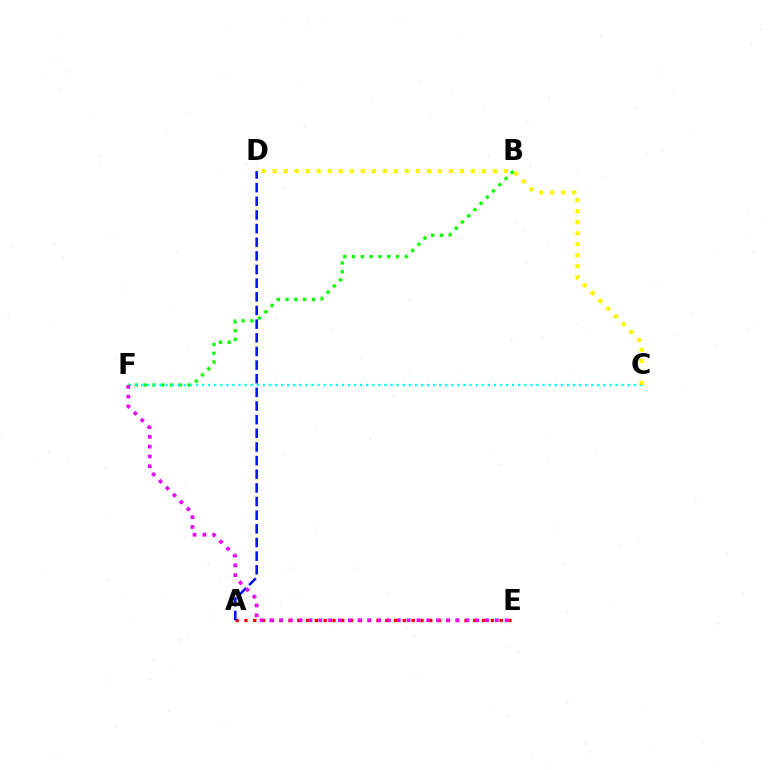{('A', 'E'): [{'color': '#ff0000', 'line_style': 'dotted', 'thickness': 2.39}], ('B', 'F'): [{'color': '#08ff00', 'line_style': 'dotted', 'thickness': 2.39}], ('C', 'F'): [{'color': '#00fff6', 'line_style': 'dotted', 'thickness': 1.65}], ('A', 'D'): [{'color': '#0010ff', 'line_style': 'dashed', 'thickness': 1.85}], ('C', 'D'): [{'color': '#fcf500', 'line_style': 'dotted', 'thickness': 2.99}], ('E', 'F'): [{'color': '#ee00ff', 'line_style': 'dotted', 'thickness': 2.66}]}